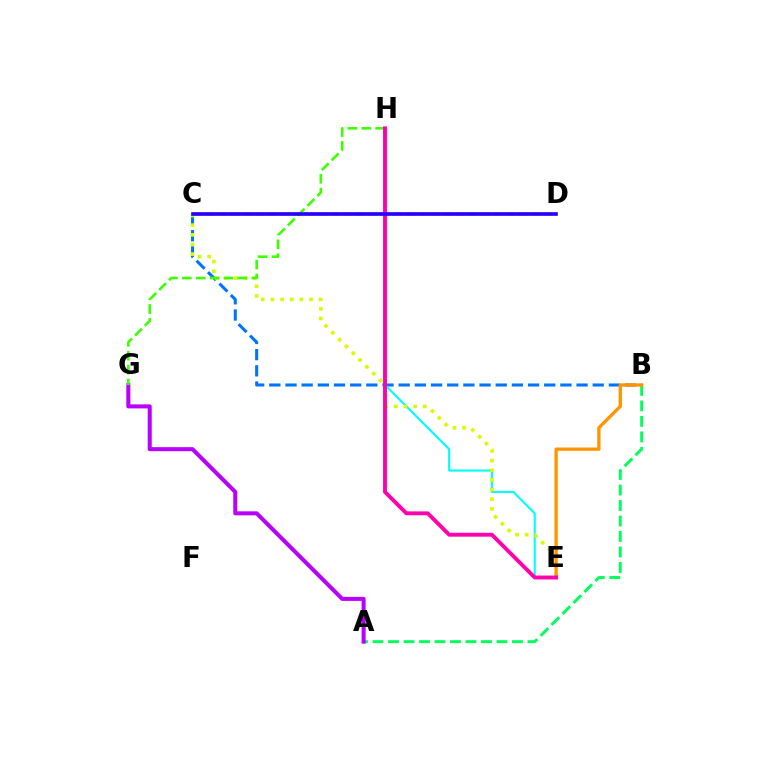{('B', 'C'): [{'color': '#0074ff', 'line_style': 'dashed', 'thickness': 2.2}], ('A', 'B'): [{'color': '#00ff5c', 'line_style': 'dashed', 'thickness': 2.1}], ('C', 'D'): [{'color': '#ff0000', 'line_style': 'dashed', 'thickness': 1.7}, {'color': '#2500ff', 'line_style': 'solid', 'thickness': 2.62}], ('A', 'G'): [{'color': '#b900ff', 'line_style': 'solid', 'thickness': 2.91}], ('E', 'H'): [{'color': '#00fff6', 'line_style': 'solid', 'thickness': 1.52}, {'color': '#ff00ac', 'line_style': 'solid', 'thickness': 2.8}], ('C', 'E'): [{'color': '#d1ff00', 'line_style': 'dotted', 'thickness': 2.62}], ('G', 'H'): [{'color': '#3dff00', 'line_style': 'dashed', 'thickness': 1.89}], ('B', 'E'): [{'color': '#ff9400', 'line_style': 'solid', 'thickness': 2.38}]}